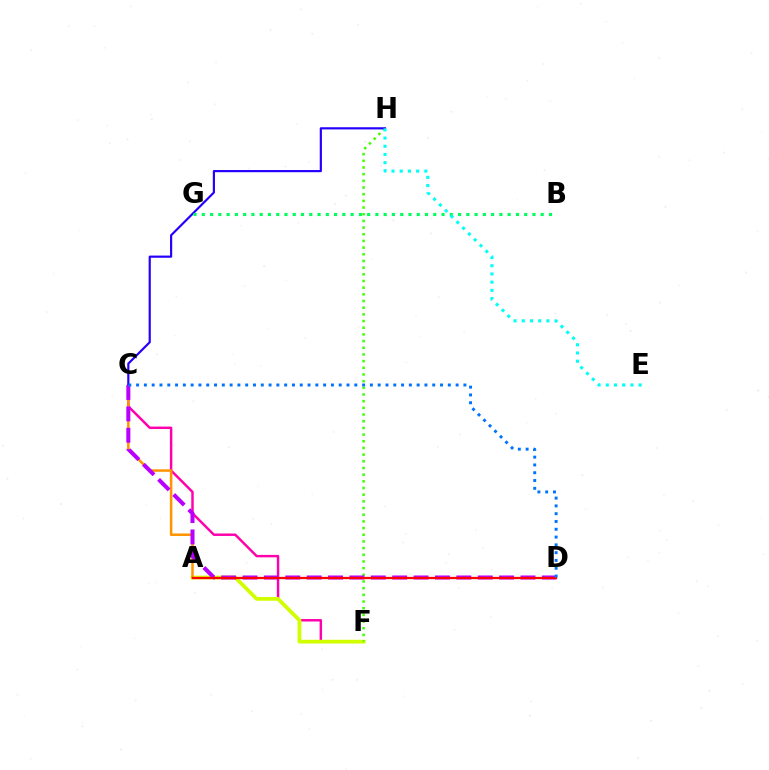{('C', 'F'): [{'color': '#ff00ac', 'line_style': 'solid', 'thickness': 1.76}], ('A', 'F'): [{'color': '#d1ff00', 'line_style': 'solid', 'thickness': 2.7}], ('F', 'H'): [{'color': '#3dff00', 'line_style': 'dotted', 'thickness': 1.81}], ('A', 'C'): [{'color': '#ff9400', 'line_style': 'solid', 'thickness': 1.82}], ('C', 'H'): [{'color': '#2500ff', 'line_style': 'solid', 'thickness': 1.57}], ('C', 'D'): [{'color': '#b900ff', 'line_style': 'dashed', 'thickness': 2.9}, {'color': '#0074ff', 'line_style': 'dotted', 'thickness': 2.12}], ('A', 'D'): [{'color': '#ff0000', 'line_style': 'solid', 'thickness': 1.64}], ('B', 'G'): [{'color': '#00ff5c', 'line_style': 'dotted', 'thickness': 2.25}], ('E', 'H'): [{'color': '#00fff6', 'line_style': 'dotted', 'thickness': 2.23}]}